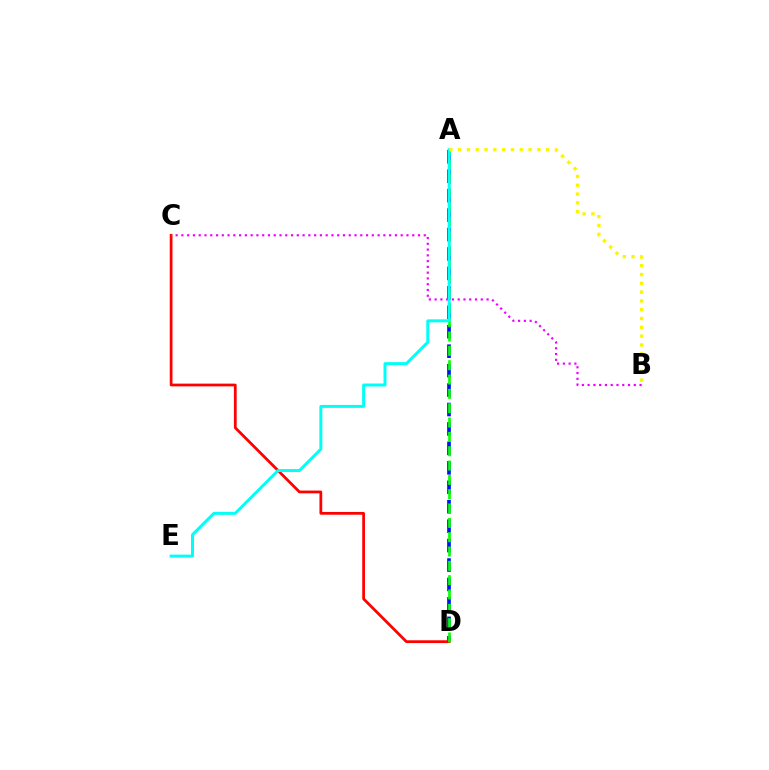{('A', 'D'): [{'color': '#0010ff', 'line_style': 'dashed', 'thickness': 2.64}, {'color': '#08ff00', 'line_style': 'dashed', 'thickness': 1.95}], ('C', 'D'): [{'color': '#ff0000', 'line_style': 'solid', 'thickness': 1.98}], ('B', 'C'): [{'color': '#ee00ff', 'line_style': 'dotted', 'thickness': 1.57}], ('A', 'E'): [{'color': '#00fff6', 'line_style': 'solid', 'thickness': 2.14}], ('A', 'B'): [{'color': '#fcf500', 'line_style': 'dotted', 'thickness': 2.39}]}